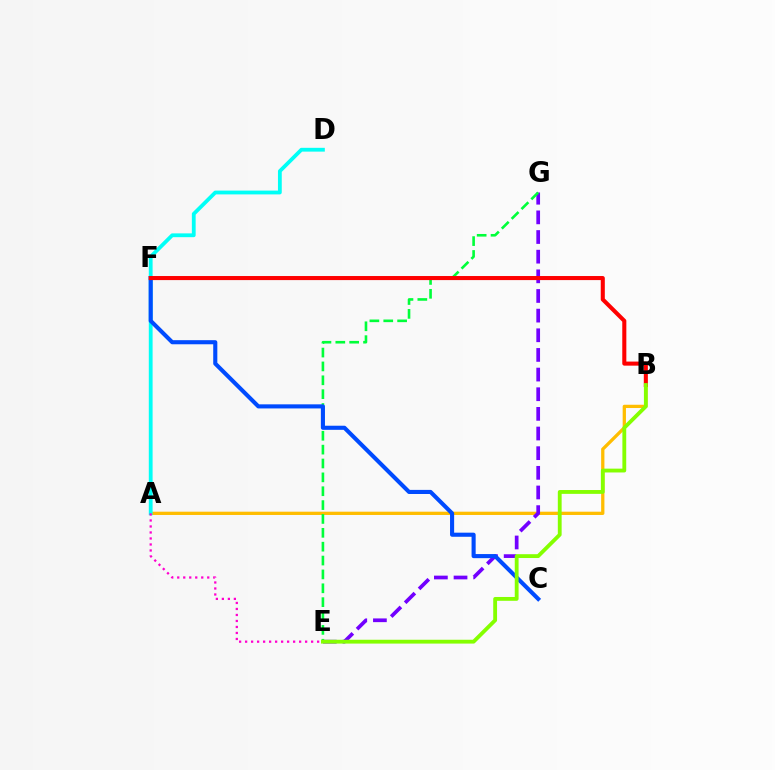{('A', 'B'): [{'color': '#ffbd00', 'line_style': 'solid', 'thickness': 2.36}], ('E', 'G'): [{'color': '#7200ff', 'line_style': 'dashed', 'thickness': 2.67}, {'color': '#00ff39', 'line_style': 'dashed', 'thickness': 1.88}], ('A', 'D'): [{'color': '#00fff6', 'line_style': 'solid', 'thickness': 2.73}], ('C', 'F'): [{'color': '#004bff', 'line_style': 'solid', 'thickness': 2.95}], ('B', 'F'): [{'color': '#ff0000', 'line_style': 'solid', 'thickness': 2.93}], ('B', 'E'): [{'color': '#84ff00', 'line_style': 'solid', 'thickness': 2.76}], ('A', 'E'): [{'color': '#ff00cf', 'line_style': 'dotted', 'thickness': 1.63}]}